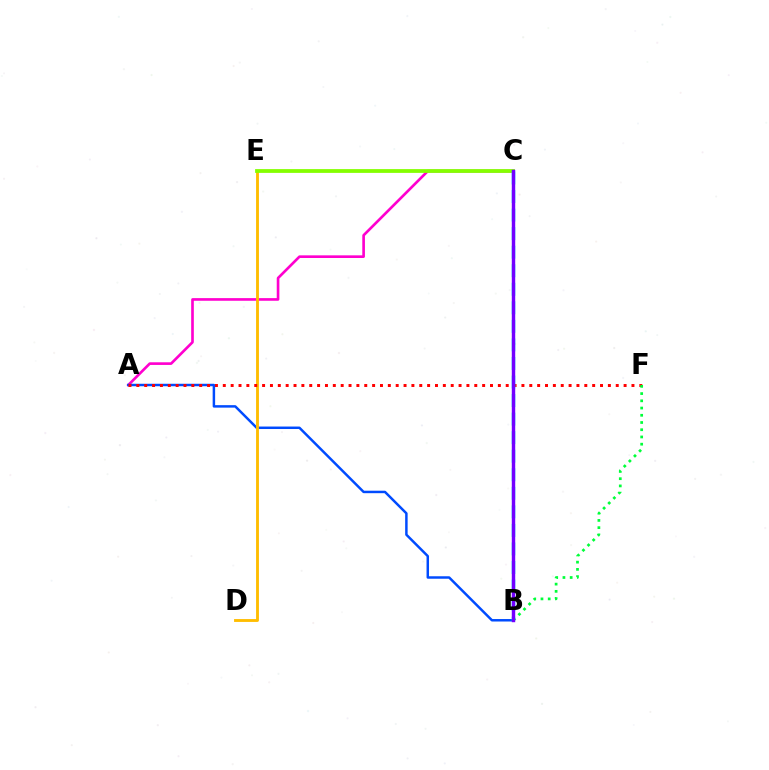{('A', 'C'): [{'color': '#ff00cf', 'line_style': 'solid', 'thickness': 1.91}], ('A', 'B'): [{'color': '#004bff', 'line_style': 'solid', 'thickness': 1.78}], ('D', 'E'): [{'color': '#ffbd00', 'line_style': 'solid', 'thickness': 2.06}], ('C', 'E'): [{'color': '#84ff00', 'line_style': 'solid', 'thickness': 2.72}], ('A', 'F'): [{'color': '#ff0000', 'line_style': 'dotted', 'thickness': 2.14}], ('B', 'F'): [{'color': '#00ff39', 'line_style': 'dotted', 'thickness': 1.96}], ('B', 'C'): [{'color': '#00fff6', 'line_style': 'dashed', 'thickness': 2.52}, {'color': '#7200ff', 'line_style': 'solid', 'thickness': 2.47}]}